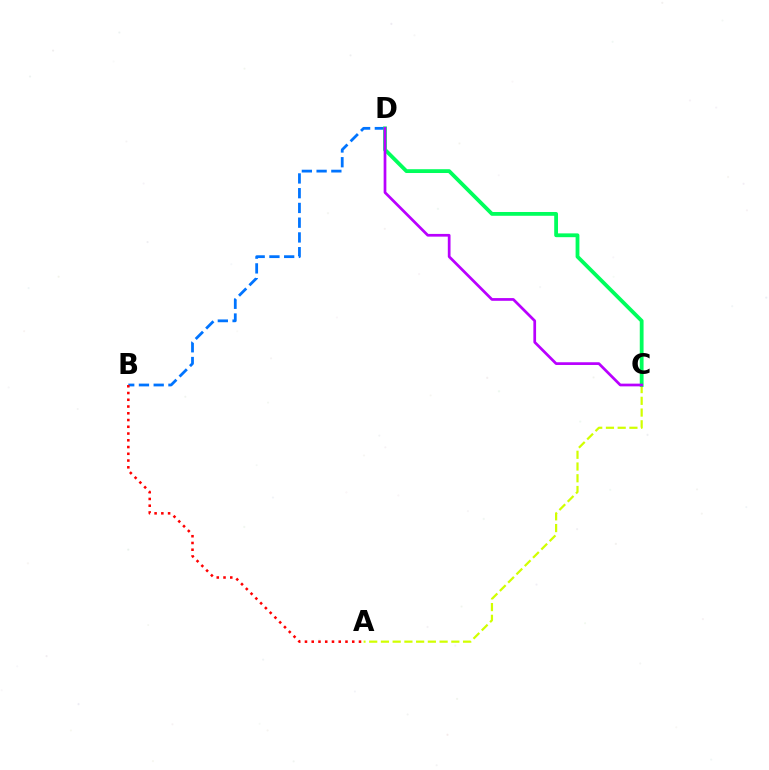{('A', 'C'): [{'color': '#d1ff00', 'line_style': 'dashed', 'thickness': 1.59}], ('B', 'D'): [{'color': '#0074ff', 'line_style': 'dashed', 'thickness': 2.0}], ('A', 'B'): [{'color': '#ff0000', 'line_style': 'dotted', 'thickness': 1.83}], ('C', 'D'): [{'color': '#00ff5c', 'line_style': 'solid', 'thickness': 2.74}, {'color': '#b900ff', 'line_style': 'solid', 'thickness': 1.96}]}